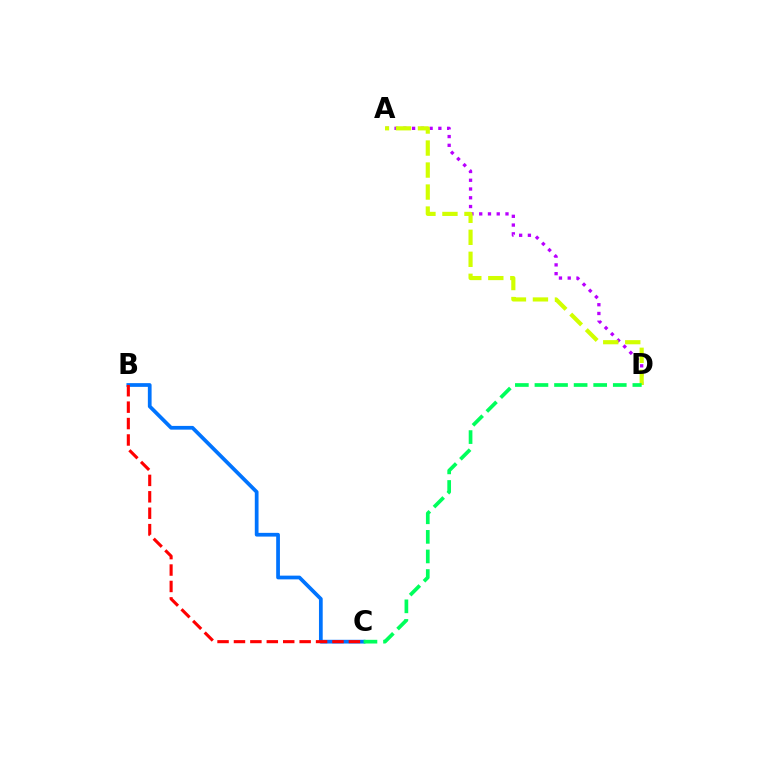{('B', 'C'): [{'color': '#0074ff', 'line_style': 'solid', 'thickness': 2.69}, {'color': '#ff0000', 'line_style': 'dashed', 'thickness': 2.23}], ('A', 'D'): [{'color': '#b900ff', 'line_style': 'dotted', 'thickness': 2.38}, {'color': '#d1ff00', 'line_style': 'dashed', 'thickness': 2.99}], ('C', 'D'): [{'color': '#00ff5c', 'line_style': 'dashed', 'thickness': 2.66}]}